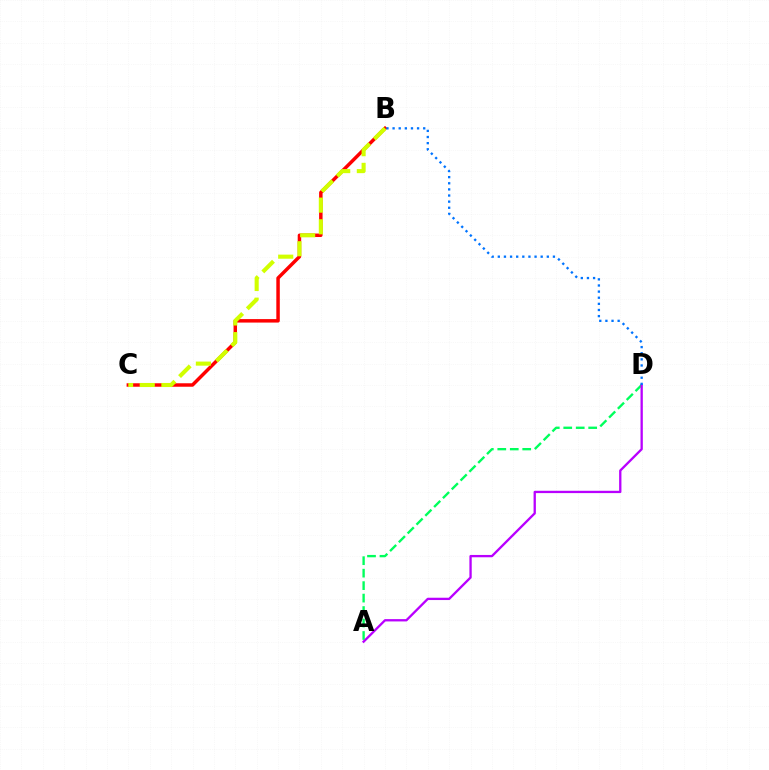{('B', 'C'): [{'color': '#ff0000', 'line_style': 'solid', 'thickness': 2.5}, {'color': '#d1ff00', 'line_style': 'dashed', 'thickness': 2.94}], ('A', 'D'): [{'color': '#00ff5c', 'line_style': 'dashed', 'thickness': 1.69}, {'color': '#b900ff', 'line_style': 'solid', 'thickness': 1.67}], ('B', 'D'): [{'color': '#0074ff', 'line_style': 'dotted', 'thickness': 1.66}]}